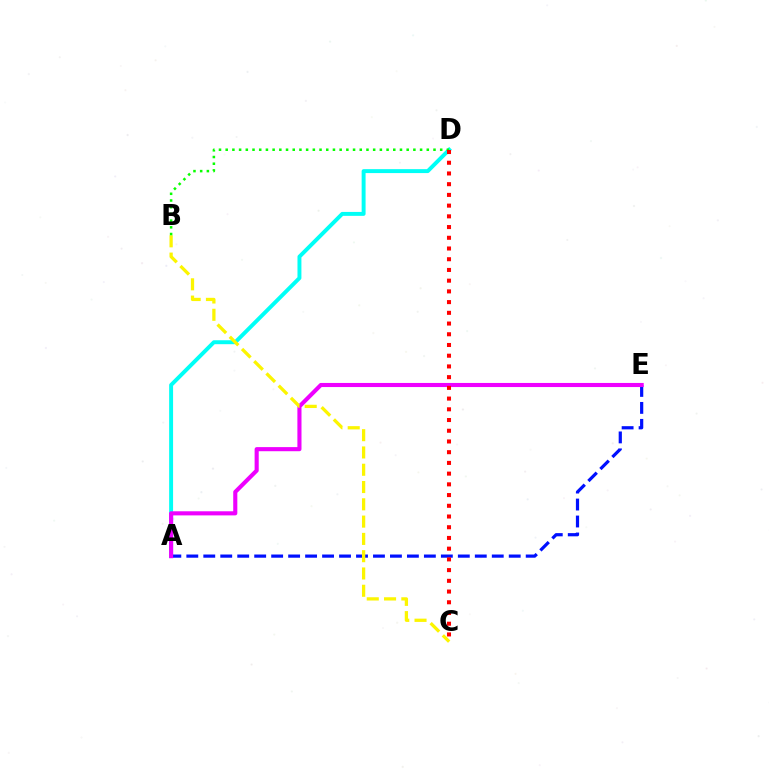{('A', 'D'): [{'color': '#00fff6', 'line_style': 'solid', 'thickness': 2.83}], ('A', 'E'): [{'color': '#0010ff', 'line_style': 'dashed', 'thickness': 2.31}, {'color': '#ee00ff', 'line_style': 'solid', 'thickness': 2.95}], ('B', 'C'): [{'color': '#fcf500', 'line_style': 'dashed', 'thickness': 2.35}], ('B', 'D'): [{'color': '#08ff00', 'line_style': 'dotted', 'thickness': 1.82}], ('C', 'D'): [{'color': '#ff0000', 'line_style': 'dotted', 'thickness': 2.91}]}